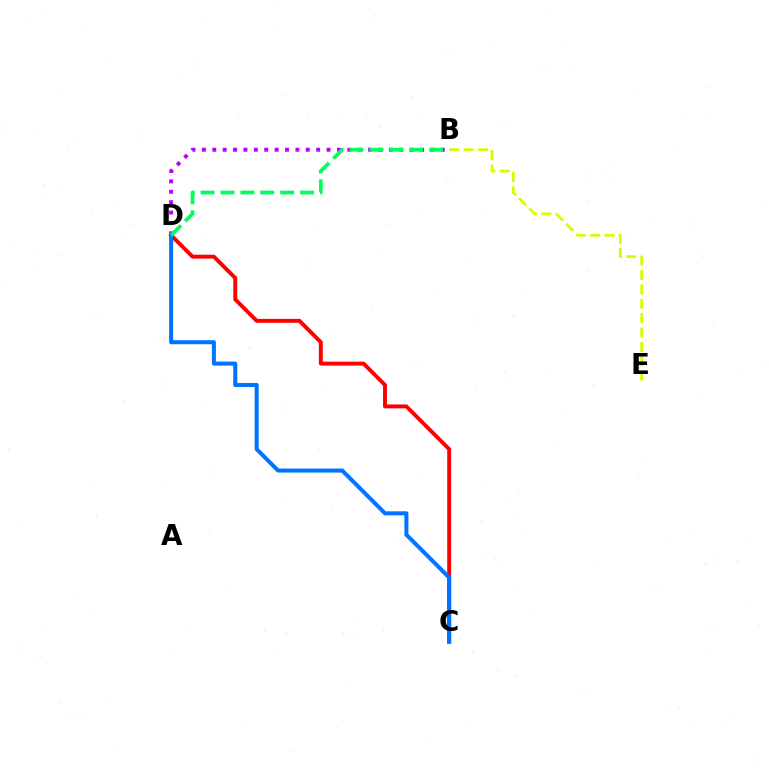{('B', 'D'): [{'color': '#b900ff', 'line_style': 'dotted', 'thickness': 2.82}, {'color': '#00ff5c', 'line_style': 'dashed', 'thickness': 2.7}], ('B', 'E'): [{'color': '#d1ff00', 'line_style': 'dashed', 'thickness': 1.95}], ('C', 'D'): [{'color': '#ff0000', 'line_style': 'solid', 'thickness': 2.82}, {'color': '#0074ff', 'line_style': 'solid', 'thickness': 2.9}]}